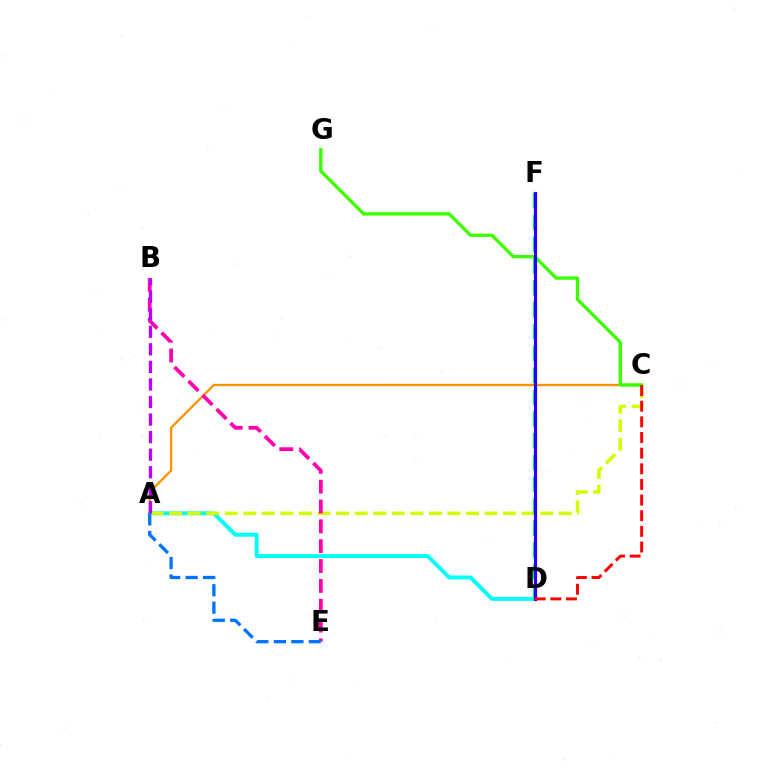{('A', 'D'): [{'color': '#00fff6', 'line_style': 'solid', 'thickness': 2.85}], ('A', 'C'): [{'color': '#d1ff00', 'line_style': 'dashed', 'thickness': 2.52}, {'color': '#ff9400', 'line_style': 'solid', 'thickness': 1.69}], ('B', 'E'): [{'color': '#ff00ac', 'line_style': 'dashed', 'thickness': 2.7}], ('A', 'B'): [{'color': '#b900ff', 'line_style': 'dashed', 'thickness': 2.39}], ('A', 'E'): [{'color': '#0074ff', 'line_style': 'dashed', 'thickness': 2.38}], ('C', 'G'): [{'color': '#3dff00', 'line_style': 'solid', 'thickness': 2.42}], ('D', 'F'): [{'color': '#00ff5c', 'line_style': 'dashed', 'thickness': 2.97}, {'color': '#2500ff', 'line_style': 'solid', 'thickness': 2.29}], ('C', 'D'): [{'color': '#ff0000', 'line_style': 'dashed', 'thickness': 2.13}]}